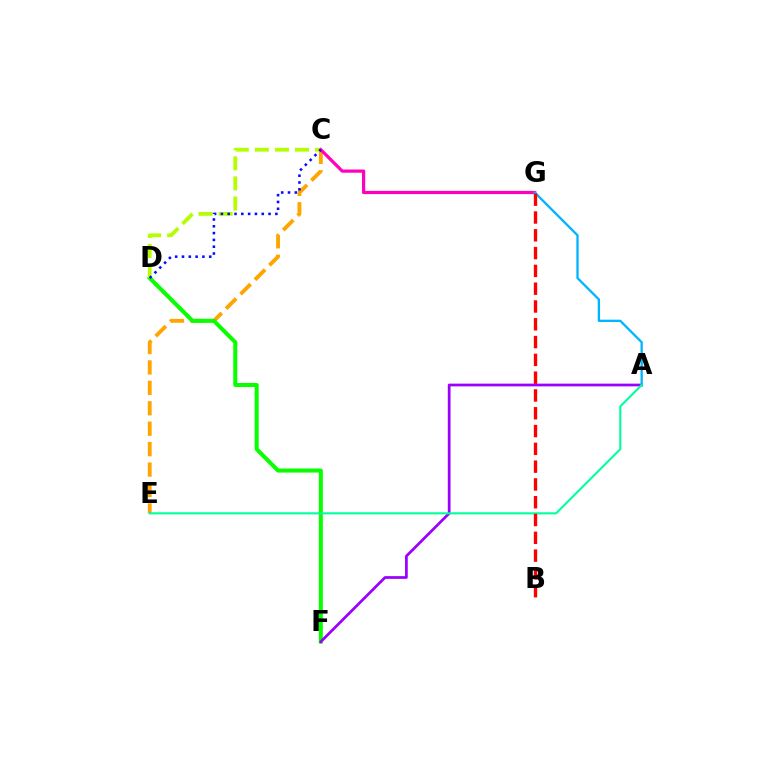{('C', 'E'): [{'color': '#ffa500', 'line_style': 'dashed', 'thickness': 2.78}], ('D', 'F'): [{'color': '#08ff00', 'line_style': 'solid', 'thickness': 2.9}], ('C', 'D'): [{'color': '#b3ff00', 'line_style': 'dashed', 'thickness': 2.73}, {'color': '#0010ff', 'line_style': 'dotted', 'thickness': 1.85}], ('A', 'F'): [{'color': '#9b00ff', 'line_style': 'solid', 'thickness': 1.97}], ('C', 'G'): [{'color': '#ff00bd', 'line_style': 'solid', 'thickness': 2.31}], ('A', 'G'): [{'color': '#00b5ff', 'line_style': 'solid', 'thickness': 1.66}], ('A', 'E'): [{'color': '#00ff9d', 'line_style': 'solid', 'thickness': 1.51}], ('B', 'G'): [{'color': '#ff0000', 'line_style': 'dashed', 'thickness': 2.42}]}